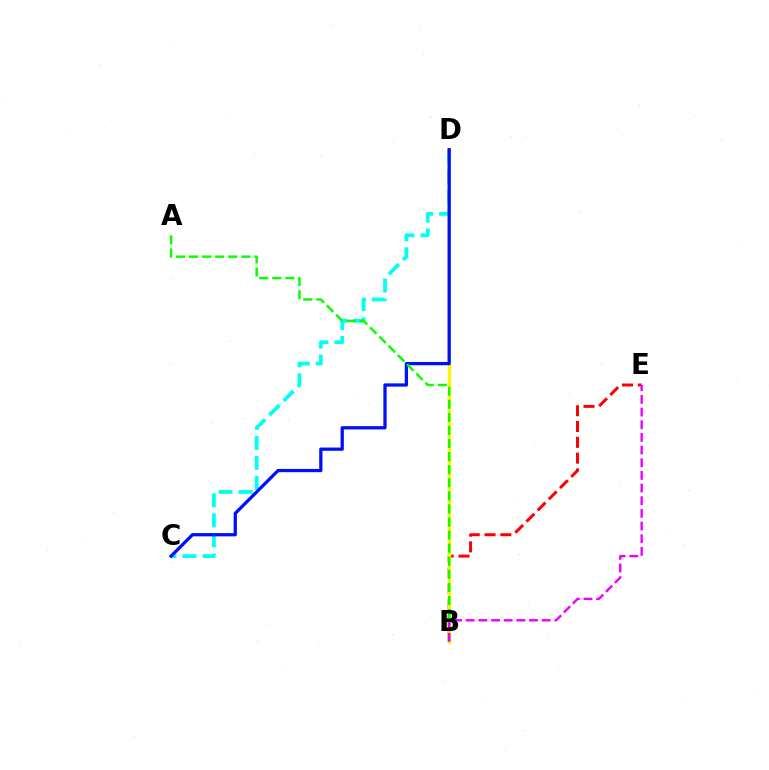{('C', 'D'): [{'color': '#00fff6', 'line_style': 'dashed', 'thickness': 2.72}, {'color': '#0010ff', 'line_style': 'solid', 'thickness': 2.35}], ('B', 'E'): [{'color': '#ff0000', 'line_style': 'dashed', 'thickness': 2.15}, {'color': '#ee00ff', 'line_style': 'dashed', 'thickness': 1.72}], ('B', 'D'): [{'color': '#fcf500', 'line_style': 'solid', 'thickness': 2.45}], ('A', 'B'): [{'color': '#08ff00', 'line_style': 'dashed', 'thickness': 1.78}]}